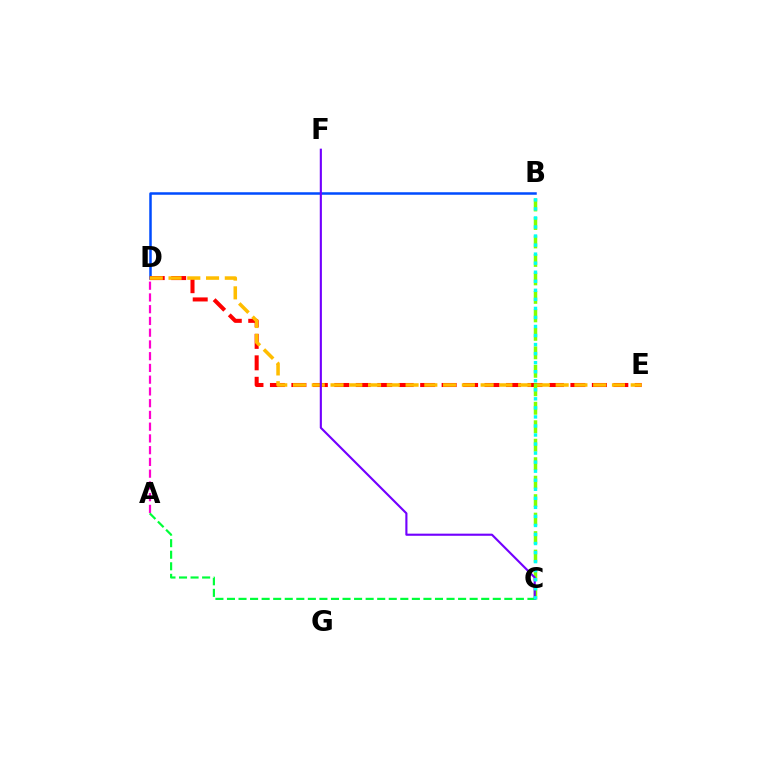{('B', 'D'): [{'color': '#004bff', 'line_style': 'solid', 'thickness': 1.81}], ('D', 'E'): [{'color': '#ff0000', 'line_style': 'dashed', 'thickness': 2.92}, {'color': '#ffbd00', 'line_style': 'dashed', 'thickness': 2.55}], ('A', 'D'): [{'color': '#ff00cf', 'line_style': 'dashed', 'thickness': 1.6}], ('B', 'C'): [{'color': '#84ff00', 'line_style': 'dashed', 'thickness': 2.51}, {'color': '#00fff6', 'line_style': 'dotted', 'thickness': 2.46}], ('C', 'F'): [{'color': '#7200ff', 'line_style': 'solid', 'thickness': 1.53}], ('A', 'C'): [{'color': '#00ff39', 'line_style': 'dashed', 'thickness': 1.57}]}